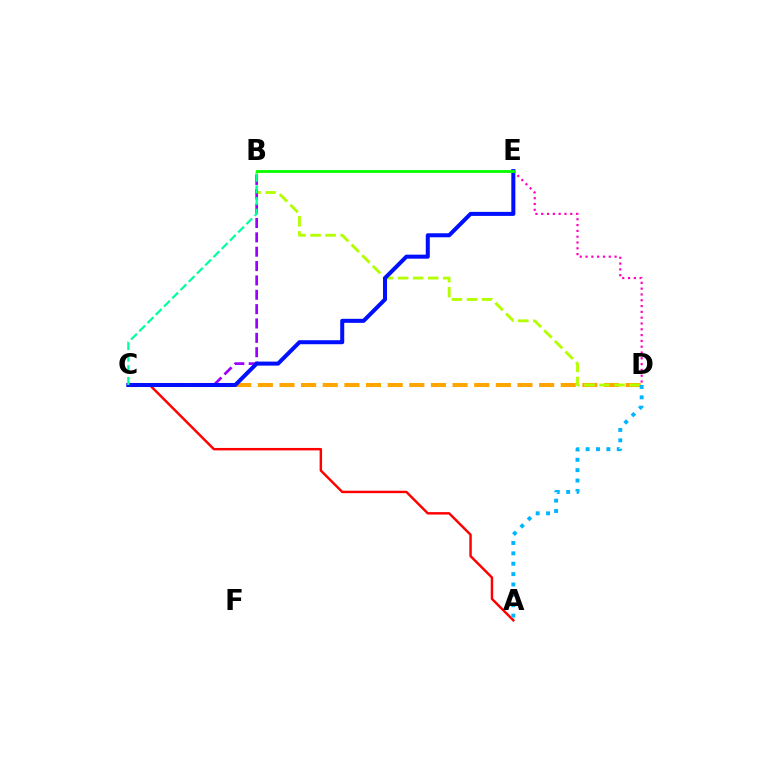{('D', 'E'): [{'color': '#ff00bd', 'line_style': 'dotted', 'thickness': 1.58}], ('C', 'D'): [{'color': '#ffa500', 'line_style': 'dashed', 'thickness': 2.94}], ('A', 'C'): [{'color': '#ff0000', 'line_style': 'solid', 'thickness': 1.76}], ('B', 'D'): [{'color': '#b3ff00', 'line_style': 'dashed', 'thickness': 2.04}], ('B', 'C'): [{'color': '#9b00ff', 'line_style': 'dashed', 'thickness': 1.95}, {'color': '#00ff9d', 'line_style': 'dashed', 'thickness': 1.58}], ('A', 'D'): [{'color': '#00b5ff', 'line_style': 'dotted', 'thickness': 2.82}], ('C', 'E'): [{'color': '#0010ff', 'line_style': 'solid', 'thickness': 2.9}], ('B', 'E'): [{'color': '#08ff00', 'line_style': 'solid', 'thickness': 2.04}]}